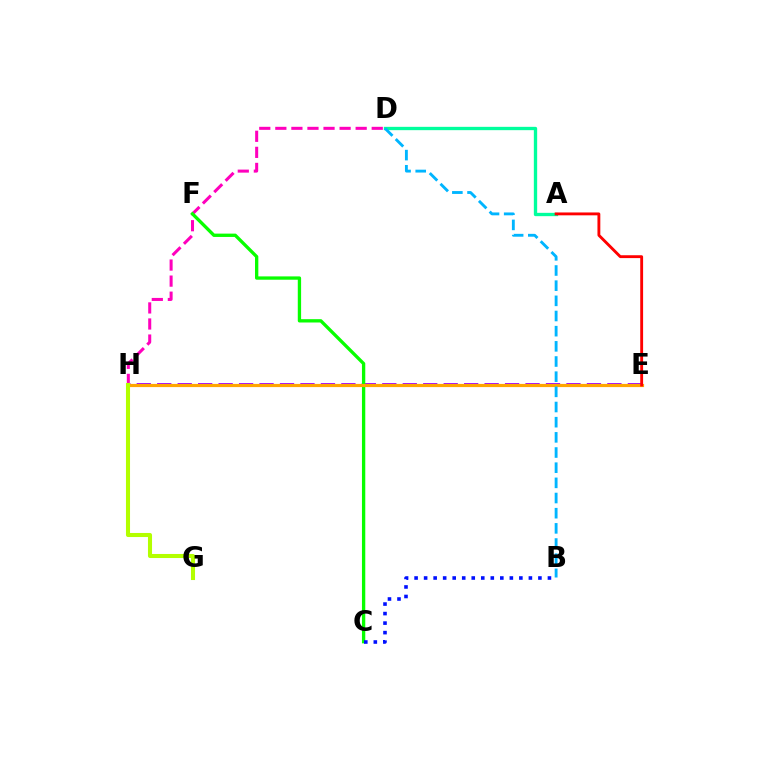{('D', 'H'): [{'color': '#ff00bd', 'line_style': 'dashed', 'thickness': 2.18}], ('A', 'D'): [{'color': '#00ff9d', 'line_style': 'solid', 'thickness': 2.4}], ('E', 'H'): [{'color': '#9b00ff', 'line_style': 'dashed', 'thickness': 2.78}, {'color': '#ffa500', 'line_style': 'solid', 'thickness': 2.29}], ('C', 'F'): [{'color': '#08ff00', 'line_style': 'solid', 'thickness': 2.39}], ('B', 'C'): [{'color': '#0010ff', 'line_style': 'dotted', 'thickness': 2.59}], ('B', 'D'): [{'color': '#00b5ff', 'line_style': 'dashed', 'thickness': 2.06}], ('A', 'E'): [{'color': '#ff0000', 'line_style': 'solid', 'thickness': 2.06}], ('G', 'H'): [{'color': '#b3ff00', 'line_style': 'solid', 'thickness': 2.93}]}